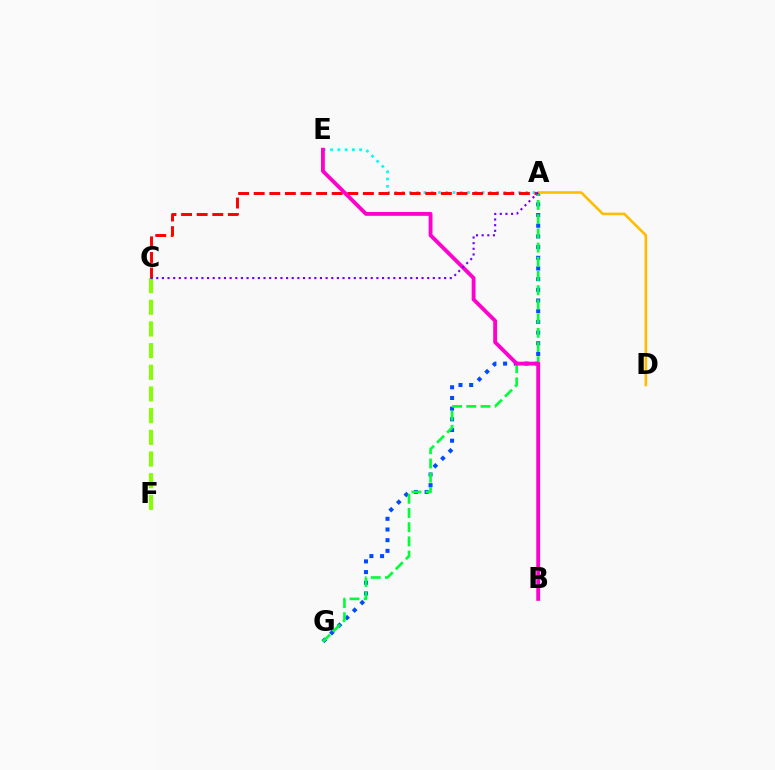{('A', 'E'): [{'color': '#00fff6', 'line_style': 'dotted', 'thickness': 1.98}], ('C', 'F'): [{'color': '#84ff00', 'line_style': 'dashed', 'thickness': 2.95}], ('A', 'C'): [{'color': '#ff0000', 'line_style': 'dashed', 'thickness': 2.12}, {'color': '#7200ff', 'line_style': 'dotted', 'thickness': 1.53}], ('A', 'G'): [{'color': '#004bff', 'line_style': 'dotted', 'thickness': 2.9}, {'color': '#00ff39', 'line_style': 'dashed', 'thickness': 1.93}], ('A', 'D'): [{'color': '#ffbd00', 'line_style': 'solid', 'thickness': 1.88}], ('B', 'E'): [{'color': '#ff00cf', 'line_style': 'solid', 'thickness': 2.77}]}